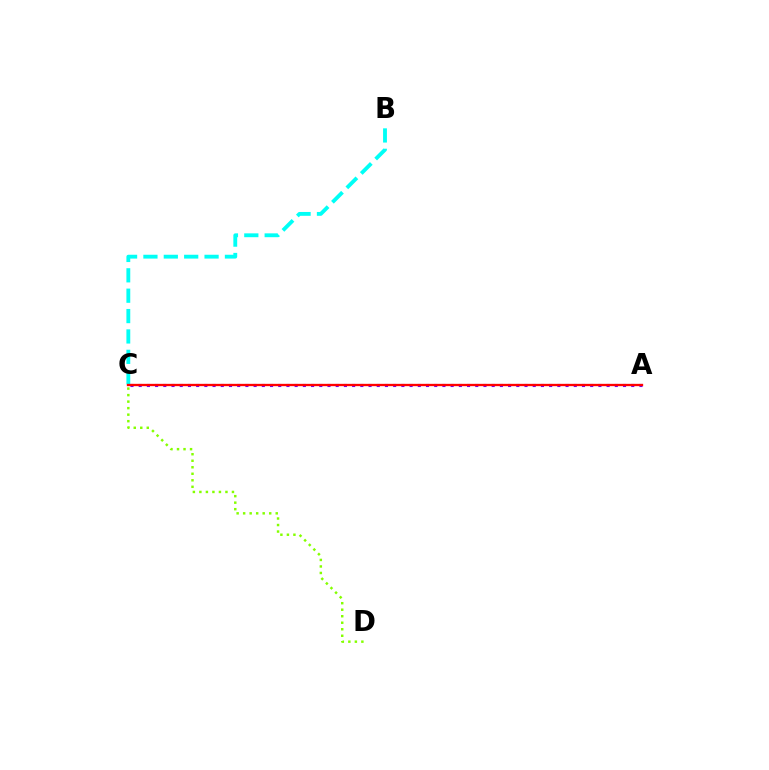{('B', 'C'): [{'color': '#00fff6', 'line_style': 'dashed', 'thickness': 2.77}], ('C', 'D'): [{'color': '#84ff00', 'line_style': 'dotted', 'thickness': 1.77}], ('A', 'C'): [{'color': '#7200ff', 'line_style': 'dotted', 'thickness': 2.23}, {'color': '#ff0000', 'line_style': 'solid', 'thickness': 1.67}]}